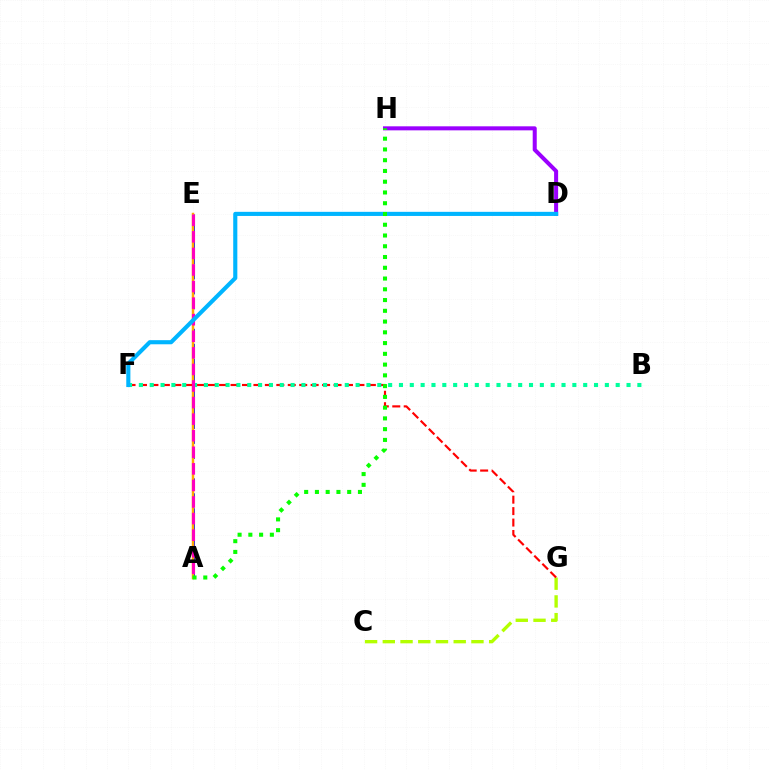{('A', 'E'): [{'color': '#0010ff', 'line_style': 'dashed', 'thickness': 2.03}, {'color': '#ffa500', 'line_style': 'solid', 'thickness': 1.78}, {'color': '#ff00bd', 'line_style': 'dashed', 'thickness': 2.25}], ('C', 'G'): [{'color': '#b3ff00', 'line_style': 'dashed', 'thickness': 2.41}], ('D', 'H'): [{'color': '#9b00ff', 'line_style': 'solid', 'thickness': 2.9}], ('F', 'G'): [{'color': '#ff0000', 'line_style': 'dashed', 'thickness': 1.55}], ('B', 'F'): [{'color': '#00ff9d', 'line_style': 'dotted', 'thickness': 2.94}], ('D', 'F'): [{'color': '#00b5ff', 'line_style': 'solid', 'thickness': 2.96}], ('A', 'H'): [{'color': '#08ff00', 'line_style': 'dotted', 'thickness': 2.92}]}